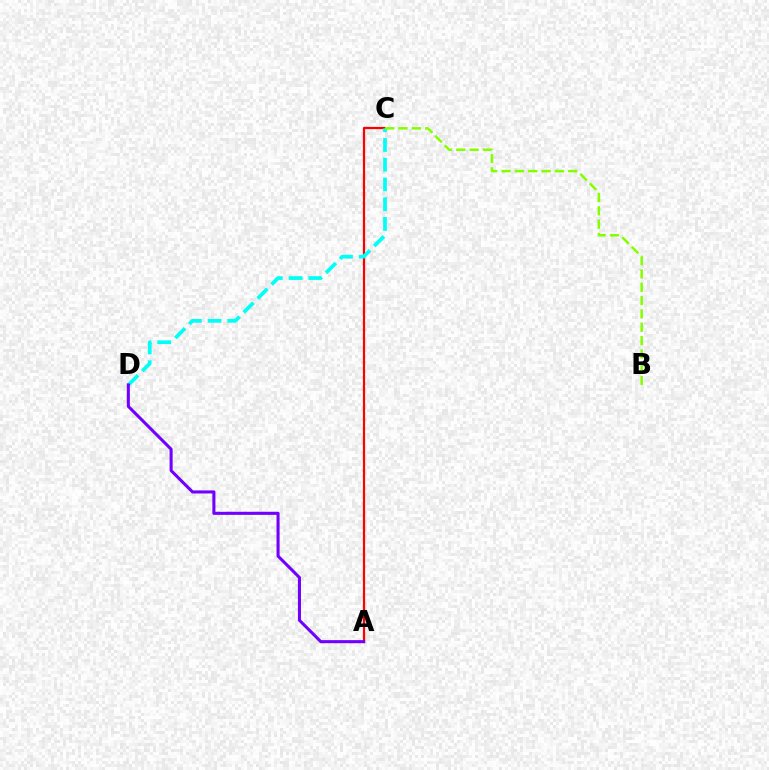{('A', 'C'): [{'color': '#ff0000', 'line_style': 'solid', 'thickness': 1.6}], ('C', 'D'): [{'color': '#00fff6', 'line_style': 'dashed', 'thickness': 2.68}], ('B', 'C'): [{'color': '#84ff00', 'line_style': 'dashed', 'thickness': 1.81}], ('A', 'D'): [{'color': '#7200ff', 'line_style': 'solid', 'thickness': 2.21}]}